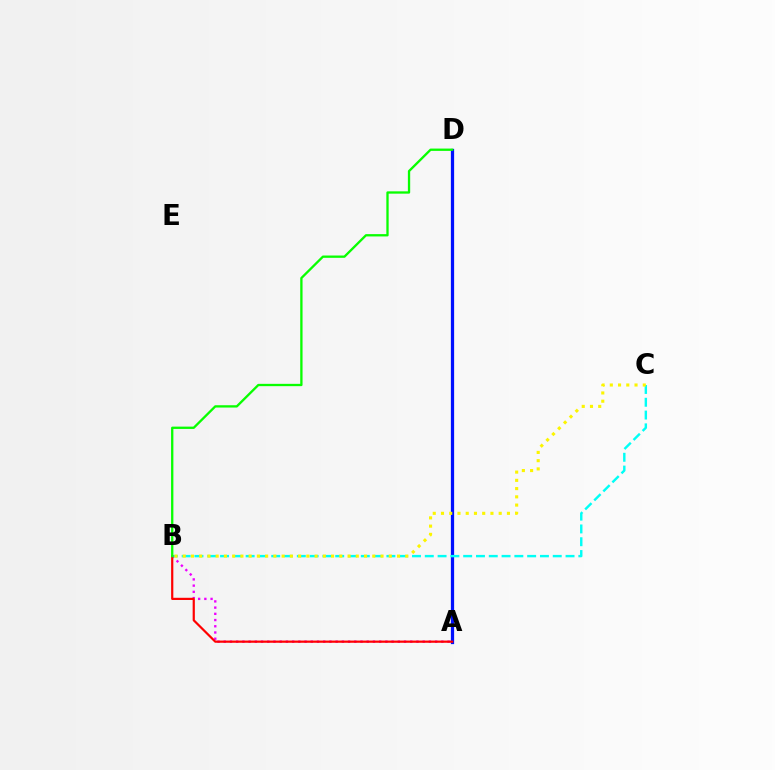{('A', 'D'): [{'color': '#0010ff', 'line_style': 'solid', 'thickness': 2.33}], ('A', 'B'): [{'color': '#ee00ff', 'line_style': 'dotted', 'thickness': 1.69}, {'color': '#ff0000', 'line_style': 'solid', 'thickness': 1.58}], ('B', 'C'): [{'color': '#00fff6', 'line_style': 'dashed', 'thickness': 1.74}, {'color': '#fcf500', 'line_style': 'dotted', 'thickness': 2.24}], ('B', 'D'): [{'color': '#08ff00', 'line_style': 'solid', 'thickness': 1.67}]}